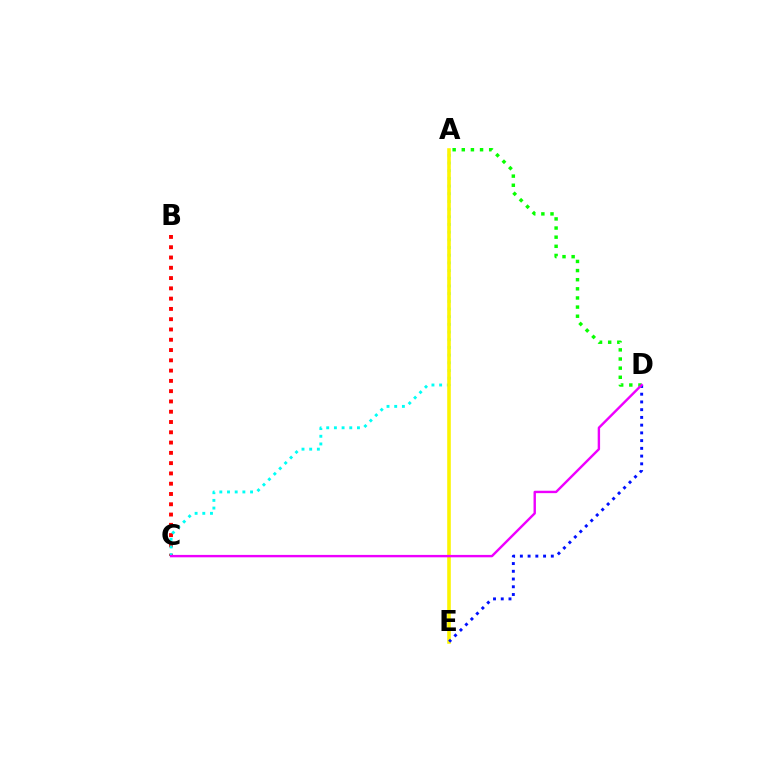{('B', 'C'): [{'color': '#ff0000', 'line_style': 'dotted', 'thickness': 2.79}], ('A', 'C'): [{'color': '#00fff6', 'line_style': 'dotted', 'thickness': 2.09}], ('A', 'D'): [{'color': '#08ff00', 'line_style': 'dotted', 'thickness': 2.48}], ('A', 'E'): [{'color': '#fcf500', 'line_style': 'solid', 'thickness': 2.58}], ('D', 'E'): [{'color': '#0010ff', 'line_style': 'dotted', 'thickness': 2.1}], ('C', 'D'): [{'color': '#ee00ff', 'line_style': 'solid', 'thickness': 1.73}]}